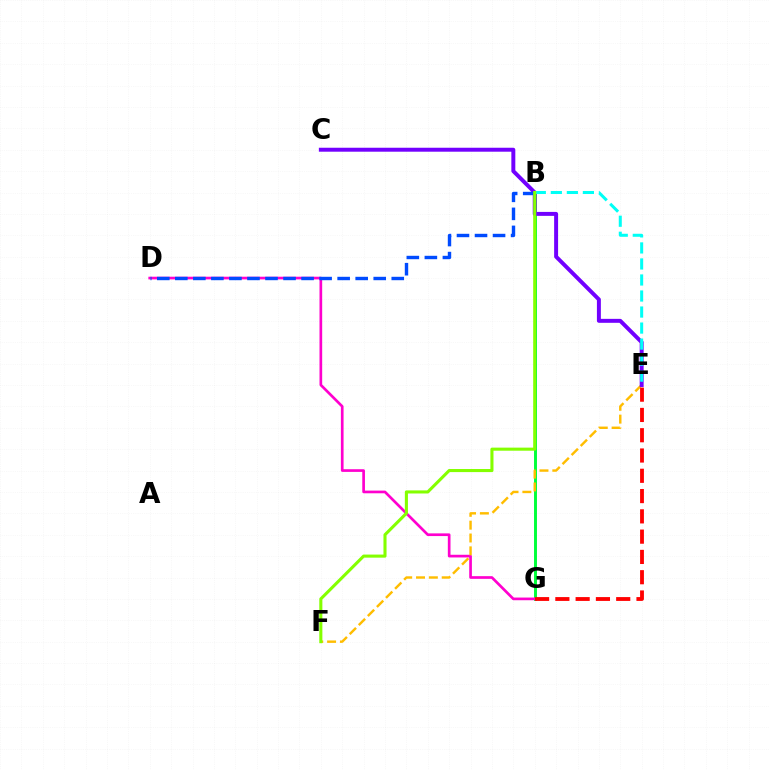{('B', 'G'): [{'color': '#00ff39', 'line_style': 'solid', 'thickness': 2.12}], ('D', 'G'): [{'color': '#ff00cf', 'line_style': 'solid', 'thickness': 1.93}], ('E', 'F'): [{'color': '#ffbd00', 'line_style': 'dashed', 'thickness': 1.74}], ('C', 'E'): [{'color': '#7200ff', 'line_style': 'solid', 'thickness': 2.85}], ('E', 'G'): [{'color': '#ff0000', 'line_style': 'dashed', 'thickness': 2.76}], ('B', 'E'): [{'color': '#00fff6', 'line_style': 'dashed', 'thickness': 2.18}], ('B', 'D'): [{'color': '#004bff', 'line_style': 'dashed', 'thickness': 2.45}], ('B', 'F'): [{'color': '#84ff00', 'line_style': 'solid', 'thickness': 2.22}]}